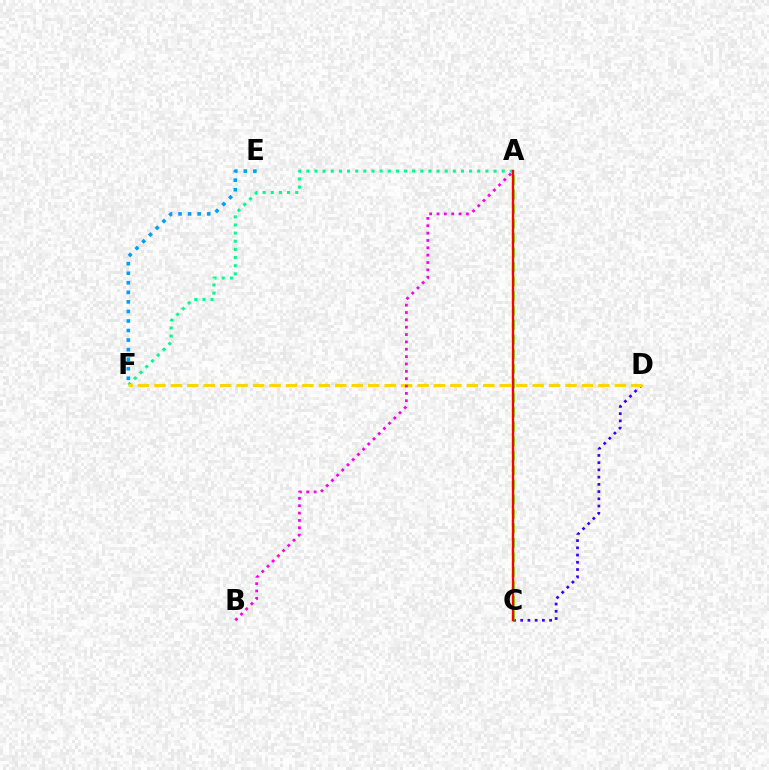{('A', 'F'): [{'color': '#00ff86', 'line_style': 'dotted', 'thickness': 2.21}], ('E', 'F'): [{'color': '#009eff', 'line_style': 'dotted', 'thickness': 2.6}], ('C', 'D'): [{'color': '#3700ff', 'line_style': 'dotted', 'thickness': 1.97}], ('D', 'F'): [{'color': '#ffd500', 'line_style': 'dashed', 'thickness': 2.23}], ('A', 'C'): [{'color': '#4fff00', 'line_style': 'dashed', 'thickness': 1.97}, {'color': '#ff0000', 'line_style': 'solid', 'thickness': 1.72}], ('A', 'B'): [{'color': '#ff00ed', 'line_style': 'dotted', 'thickness': 2.0}]}